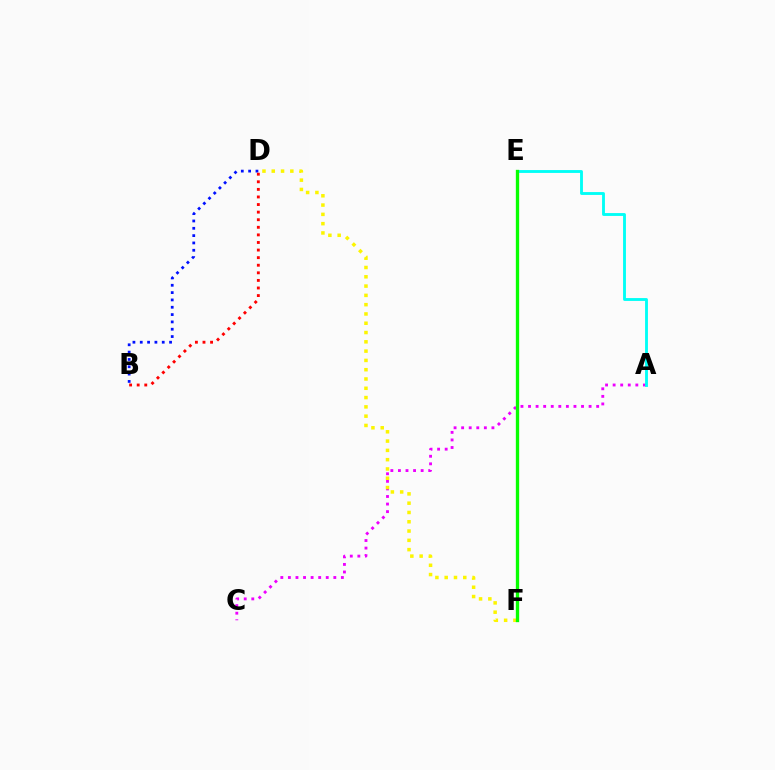{('A', 'C'): [{'color': '#ee00ff', 'line_style': 'dotted', 'thickness': 2.06}], ('A', 'E'): [{'color': '#00fff6', 'line_style': 'solid', 'thickness': 2.06}], ('B', 'D'): [{'color': '#0010ff', 'line_style': 'dotted', 'thickness': 1.99}, {'color': '#ff0000', 'line_style': 'dotted', 'thickness': 2.06}], ('D', 'F'): [{'color': '#fcf500', 'line_style': 'dotted', 'thickness': 2.52}], ('E', 'F'): [{'color': '#08ff00', 'line_style': 'solid', 'thickness': 2.39}]}